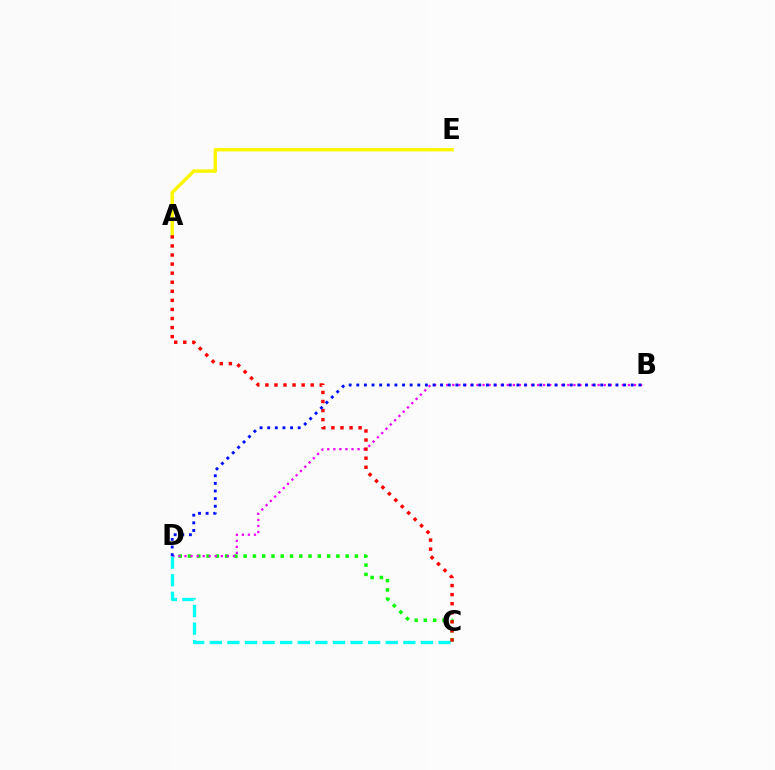{('C', 'D'): [{'color': '#08ff00', 'line_style': 'dotted', 'thickness': 2.52}, {'color': '#00fff6', 'line_style': 'dashed', 'thickness': 2.39}], ('B', 'D'): [{'color': '#ee00ff', 'line_style': 'dotted', 'thickness': 1.65}, {'color': '#0010ff', 'line_style': 'dotted', 'thickness': 2.07}], ('A', 'E'): [{'color': '#fcf500', 'line_style': 'solid', 'thickness': 2.46}], ('A', 'C'): [{'color': '#ff0000', 'line_style': 'dotted', 'thickness': 2.46}]}